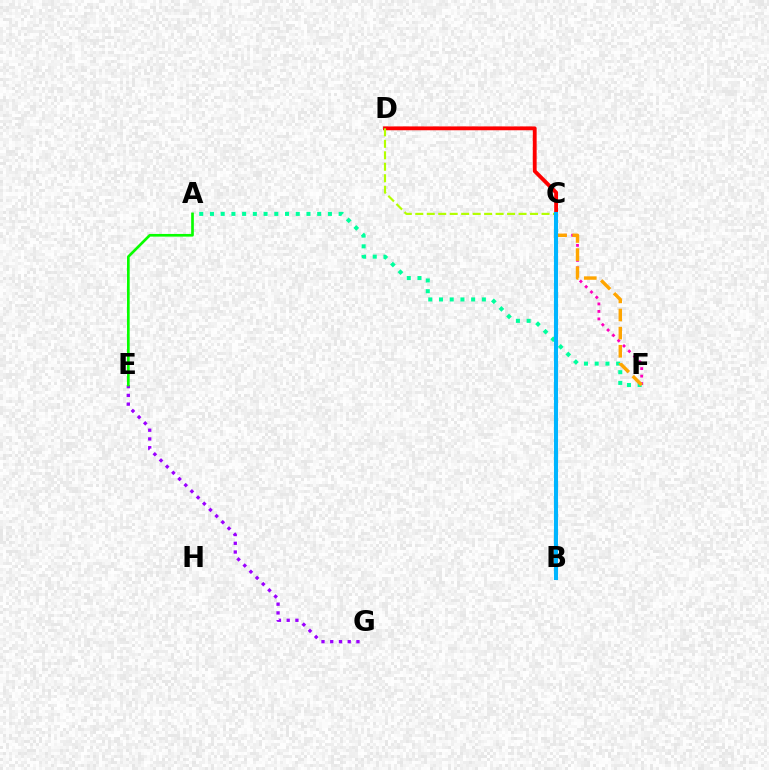{('C', 'D'): [{'color': '#ff0000', 'line_style': 'solid', 'thickness': 2.77}, {'color': '#b3ff00', 'line_style': 'dashed', 'thickness': 1.56}], ('E', 'G'): [{'color': '#9b00ff', 'line_style': 'dotted', 'thickness': 2.37}], ('B', 'C'): [{'color': '#0010ff', 'line_style': 'solid', 'thickness': 2.71}, {'color': '#00b5ff', 'line_style': 'solid', 'thickness': 2.94}], ('C', 'F'): [{'color': '#ff00bd', 'line_style': 'dotted', 'thickness': 2.04}, {'color': '#ffa500', 'line_style': 'dashed', 'thickness': 2.46}], ('A', 'F'): [{'color': '#00ff9d', 'line_style': 'dotted', 'thickness': 2.91}], ('A', 'E'): [{'color': '#08ff00', 'line_style': 'solid', 'thickness': 1.93}]}